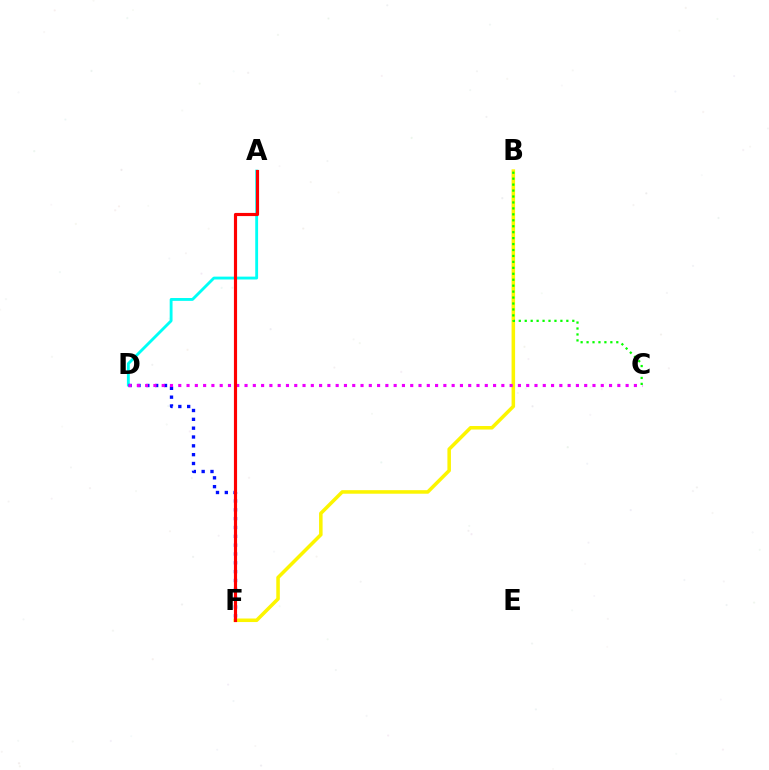{('A', 'D'): [{'color': '#00fff6', 'line_style': 'solid', 'thickness': 2.06}], ('B', 'F'): [{'color': '#fcf500', 'line_style': 'solid', 'thickness': 2.54}], ('D', 'F'): [{'color': '#0010ff', 'line_style': 'dotted', 'thickness': 2.4}], ('C', 'D'): [{'color': '#ee00ff', 'line_style': 'dotted', 'thickness': 2.25}], ('A', 'F'): [{'color': '#ff0000', 'line_style': 'solid', 'thickness': 2.27}], ('B', 'C'): [{'color': '#08ff00', 'line_style': 'dotted', 'thickness': 1.62}]}